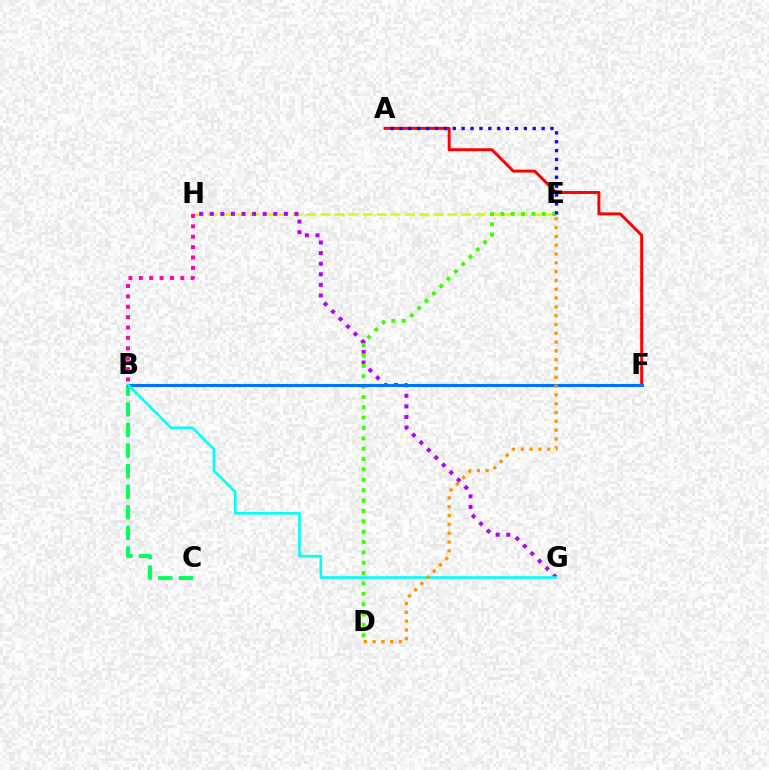{('E', 'H'): [{'color': '#d1ff00', 'line_style': 'dashed', 'thickness': 1.92}], ('A', 'F'): [{'color': '#ff0000', 'line_style': 'solid', 'thickness': 2.12}], ('B', 'C'): [{'color': '#00ff5c', 'line_style': 'dashed', 'thickness': 2.8}], ('G', 'H'): [{'color': '#b900ff', 'line_style': 'dotted', 'thickness': 2.88}], ('D', 'E'): [{'color': '#3dff00', 'line_style': 'dotted', 'thickness': 2.82}, {'color': '#ff9400', 'line_style': 'dotted', 'thickness': 2.39}], ('B', 'F'): [{'color': '#0074ff', 'line_style': 'solid', 'thickness': 2.23}], ('B', 'H'): [{'color': '#ff00ac', 'line_style': 'dotted', 'thickness': 2.82}], ('B', 'G'): [{'color': '#00fff6', 'line_style': 'solid', 'thickness': 1.87}], ('A', 'E'): [{'color': '#2500ff', 'line_style': 'dotted', 'thickness': 2.41}]}